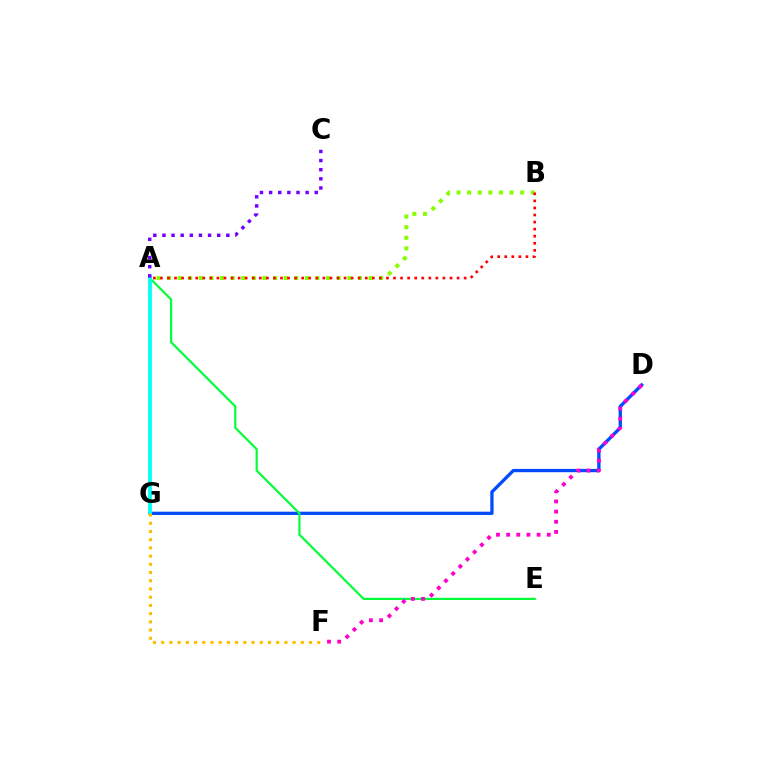{('D', 'G'): [{'color': '#004bff', 'line_style': 'solid', 'thickness': 2.37}], ('A', 'E'): [{'color': '#00ff39', 'line_style': 'solid', 'thickness': 1.58}], ('A', 'G'): [{'color': '#00fff6', 'line_style': 'solid', 'thickness': 2.74}], ('A', 'B'): [{'color': '#84ff00', 'line_style': 'dotted', 'thickness': 2.88}, {'color': '#ff0000', 'line_style': 'dotted', 'thickness': 1.92}], ('D', 'F'): [{'color': '#ff00cf', 'line_style': 'dotted', 'thickness': 2.76}], ('F', 'G'): [{'color': '#ffbd00', 'line_style': 'dotted', 'thickness': 2.23}], ('A', 'C'): [{'color': '#7200ff', 'line_style': 'dotted', 'thickness': 2.48}]}